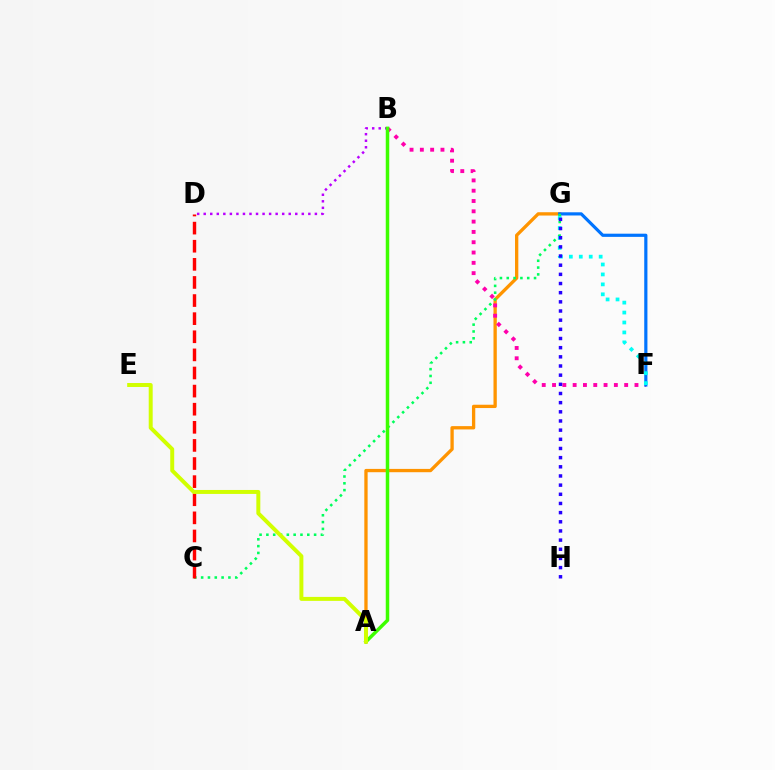{('A', 'G'): [{'color': '#ff9400', 'line_style': 'solid', 'thickness': 2.38}], ('B', 'F'): [{'color': '#ff00ac', 'line_style': 'dotted', 'thickness': 2.8}], ('F', 'G'): [{'color': '#0074ff', 'line_style': 'solid', 'thickness': 2.29}, {'color': '#00fff6', 'line_style': 'dotted', 'thickness': 2.7}], ('C', 'G'): [{'color': '#00ff5c', 'line_style': 'dotted', 'thickness': 1.85}], ('B', 'D'): [{'color': '#b900ff', 'line_style': 'dotted', 'thickness': 1.78}], ('G', 'H'): [{'color': '#2500ff', 'line_style': 'dotted', 'thickness': 2.49}], ('A', 'B'): [{'color': '#3dff00', 'line_style': 'solid', 'thickness': 2.51}], ('C', 'D'): [{'color': '#ff0000', 'line_style': 'dashed', 'thickness': 2.46}], ('A', 'E'): [{'color': '#d1ff00', 'line_style': 'solid', 'thickness': 2.85}]}